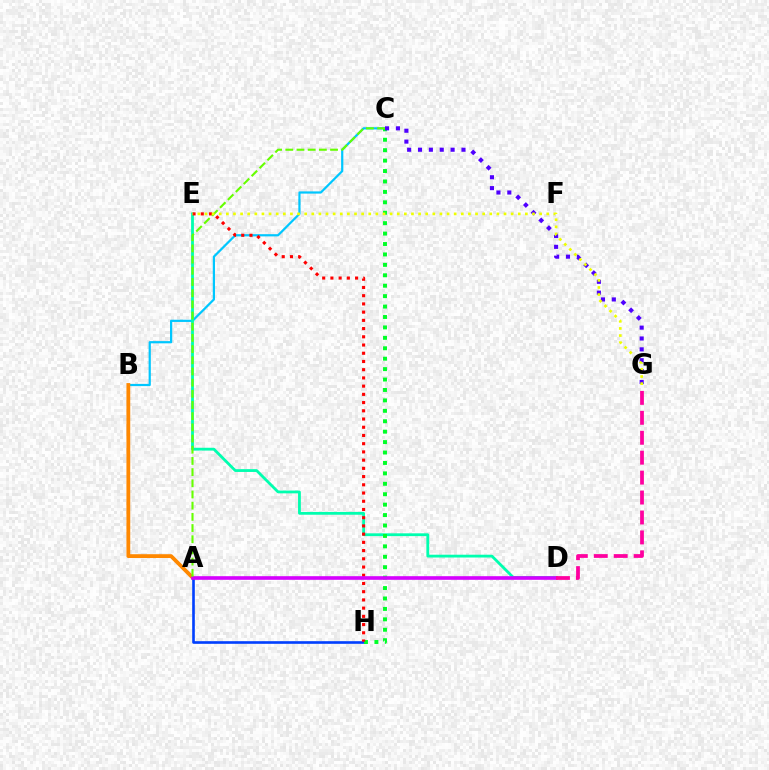{('B', 'C'): [{'color': '#00c7ff', 'line_style': 'solid', 'thickness': 1.59}], ('A', 'B'): [{'color': '#ff8800', 'line_style': 'solid', 'thickness': 2.74}], ('D', 'E'): [{'color': '#00ffaf', 'line_style': 'solid', 'thickness': 2.02}], ('A', 'H'): [{'color': '#003fff', 'line_style': 'solid', 'thickness': 1.89}], ('C', 'H'): [{'color': '#00ff27', 'line_style': 'dotted', 'thickness': 2.83}], ('E', 'H'): [{'color': '#ff0000', 'line_style': 'dotted', 'thickness': 2.23}], ('C', 'G'): [{'color': '#4f00ff', 'line_style': 'dotted', 'thickness': 2.95}], ('A', 'D'): [{'color': '#d600ff', 'line_style': 'solid', 'thickness': 2.61}], ('A', 'C'): [{'color': '#66ff00', 'line_style': 'dashed', 'thickness': 1.52}], ('E', 'G'): [{'color': '#eeff00', 'line_style': 'dotted', 'thickness': 1.93}], ('D', 'G'): [{'color': '#ff00a0', 'line_style': 'dashed', 'thickness': 2.71}]}